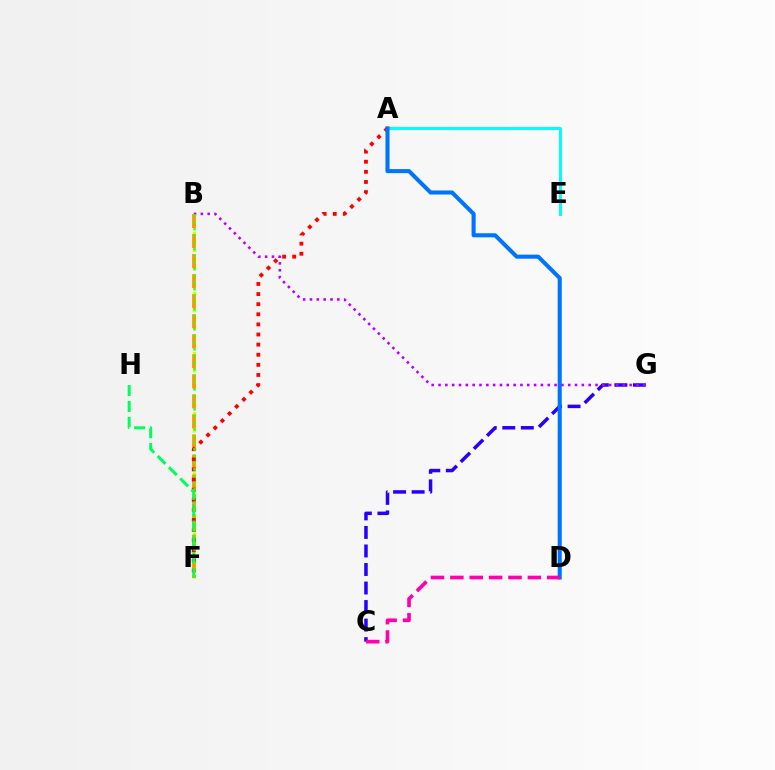{('C', 'G'): [{'color': '#2500ff', 'line_style': 'dashed', 'thickness': 2.52}], ('B', 'F'): [{'color': '#d1ff00', 'line_style': 'dotted', 'thickness': 2.33}, {'color': '#ff9400', 'line_style': 'dashed', 'thickness': 2.72}, {'color': '#3dff00', 'line_style': 'dotted', 'thickness': 1.81}], ('B', 'G'): [{'color': '#b900ff', 'line_style': 'dotted', 'thickness': 1.85}], ('A', 'F'): [{'color': '#ff0000', 'line_style': 'dotted', 'thickness': 2.75}], ('F', 'H'): [{'color': '#00ff5c', 'line_style': 'dashed', 'thickness': 2.16}], ('A', 'E'): [{'color': '#00fff6', 'line_style': 'solid', 'thickness': 2.15}], ('A', 'D'): [{'color': '#0074ff', 'line_style': 'solid', 'thickness': 2.92}], ('C', 'D'): [{'color': '#ff00ac', 'line_style': 'dashed', 'thickness': 2.63}]}